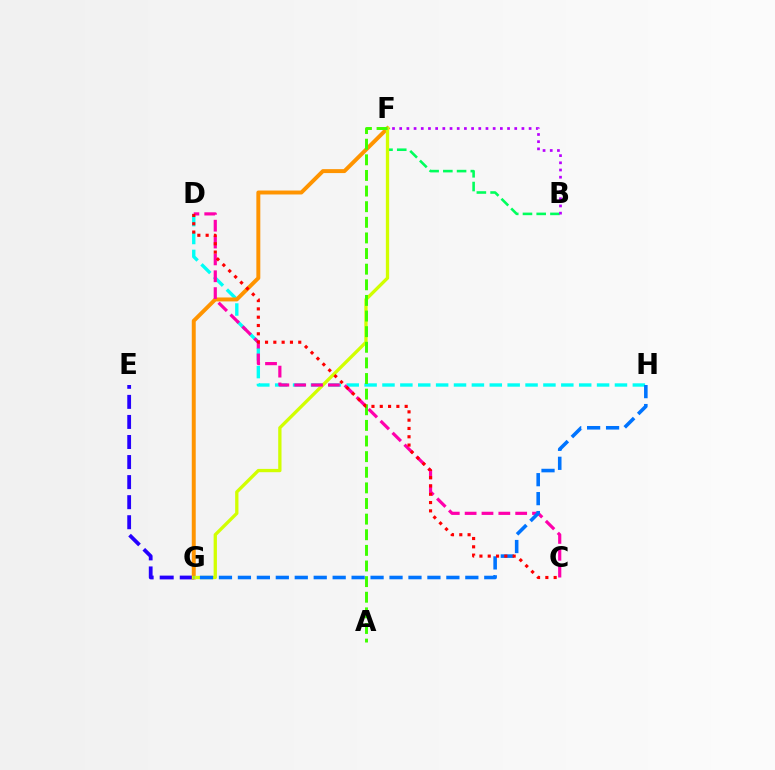{('B', 'F'): [{'color': '#00ff5c', 'line_style': 'dashed', 'thickness': 1.87}, {'color': '#b900ff', 'line_style': 'dotted', 'thickness': 1.95}], ('E', 'G'): [{'color': '#2500ff', 'line_style': 'dashed', 'thickness': 2.72}], ('D', 'H'): [{'color': '#00fff6', 'line_style': 'dashed', 'thickness': 2.43}], ('F', 'G'): [{'color': '#ff9400', 'line_style': 'solid', 'thickness': 2.84}, {'color': '#d1ff00', 'line_style': 'solid', 'thickness': 2.37}], ('C', 'D'): [{'color': '#ff00ac', 'line_style': 'dashed', 'thickness': 2.29}, {'color': '#ff0000', 'line_style': 'dotted', 'thickness': 2.26}], ('G', 'H'): [{'color': '#0074ff', 'line_style': 'dashed', 'thickness': 2.57}], ('A', 'F'): [{'color': '#3dff00', 'line_style': 'dashed', 'thickness': 2.12}]}